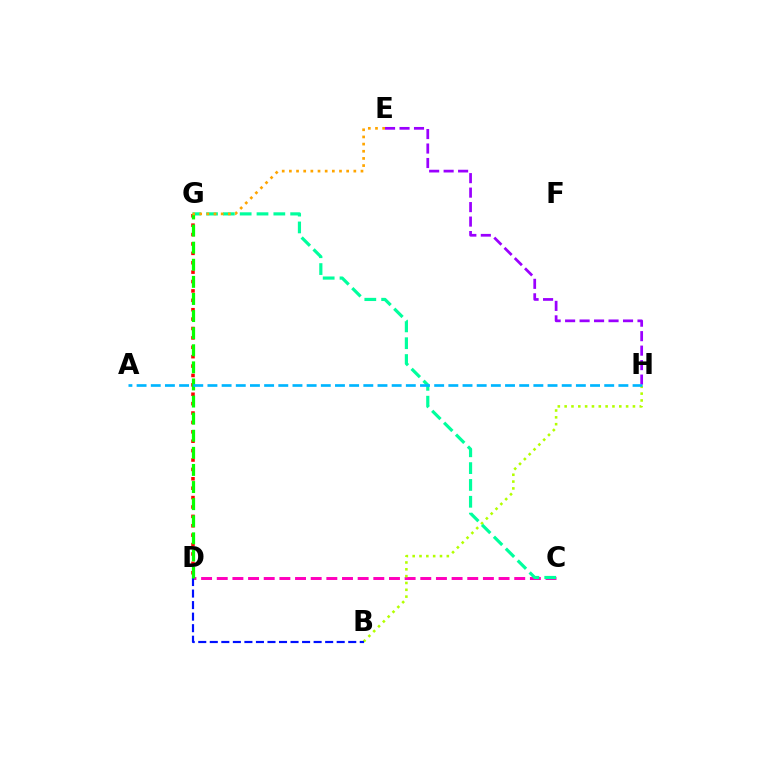{('D', 'G'): [{'color': '#ff0000', 'line_style': 'dotted', 'thickness': 2.55}, {'color': '#08ff00', 'line_style': 'dashed', 'thickness': 2.32}], ('C', 'D'): [{'color': '#ff00bd', 'line_style': 'dashed', 'thickness': 2.13}], ('B', 'H'): [{'color': '#b3ff00', 'line_style': 'dotted', 'thickness': 1.86}], ('B', 'D'): [{'color': '#0010ff', 'line_style': 'dashed', 'thickness': 1.57}], ('E', 'H'): [{'color': '#9b00ff', 'line_style': 'dashed', 'thickness': 1.97}], ('C', 'G'): [{'color': '#00ff9d', 'line_style': 'dashed', 'thickness': 2.29}], ('A', 'H'): [{'color': '#00b5ff', 'line_style': 'dashed', 'thickness': 1.93}], ('E', 'G'): [{'color': '#ffa500', 'line_style': 'dotted', 'thickness': 1.95}]}